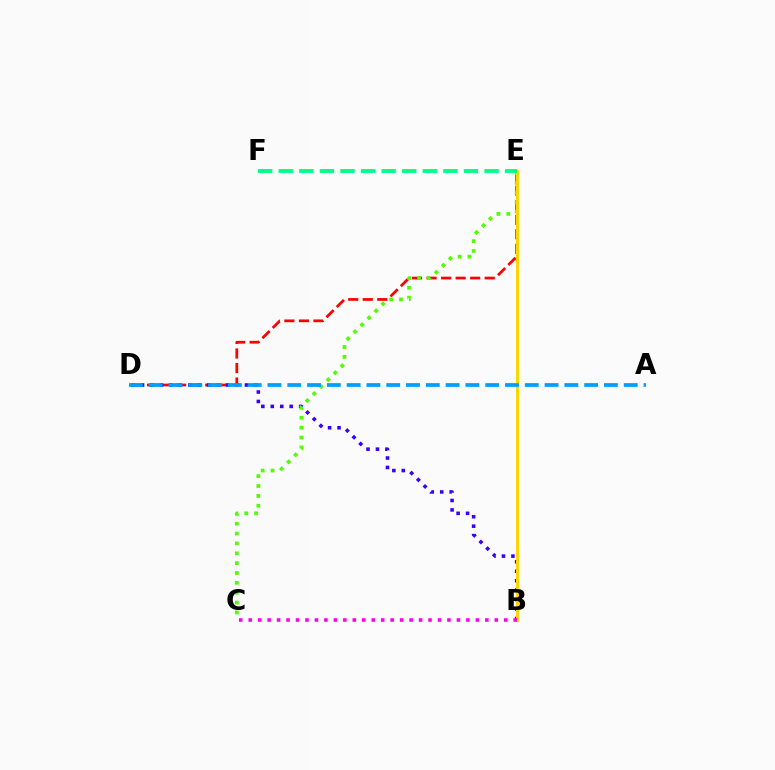{('D', 'E'): [{'color': '#ff0000', 'line_style': 'dashed', 'thickness': 1.97}], ('B', 'D'): [{'color': '#3700ff', 'line_style': 'dotted', 'thickness': 2.57}], ('C', 'E'): [{'color': '#4fff00', 'line_style': 'dotted', 'thickness': 2.68}], ('B', 'E'): [{'color': '#ffd500', 'line_style': 'solid', 'thickness': 2.13}], ('A', 'D'): [{'color': '#009eff', 'line_style': 'dashed', 'thickness': 2.69}], ('E', 'F'): [{'color': '#00ff86', 'line_style': 'dashed', 'thickness': 2.8}], ('B', 'C'): [{'color': '#ff00ed', 'line_style': 'dotted', 'thickness': 2.57}]}